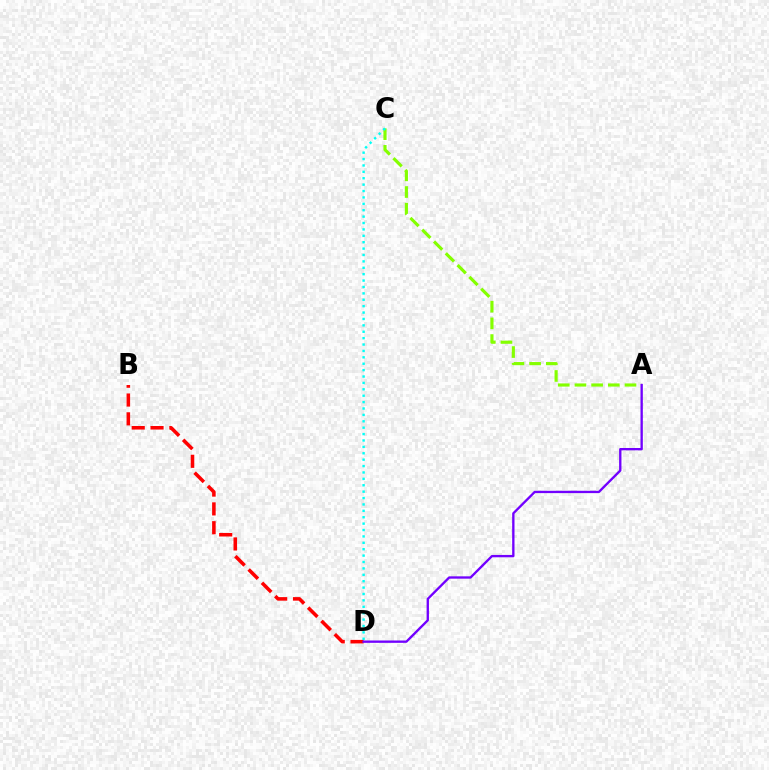{('A', 'C'): [{'color': '#84ff00', 'line_style': 'dashed', 'thickness': 2.27}], ('C', 'D'): [{'color': '#00fff6', 'line_style': 'dotted', 'thickness': 1.74}], ('B', 'D'): [{'color': '#ff0000', 'line_style': 'dashed', 'thickness': 2.56}], ('A', 'D'): [{'color': '#7200ff', 'line_style': 'solid', 'thickness': 1.68}]}